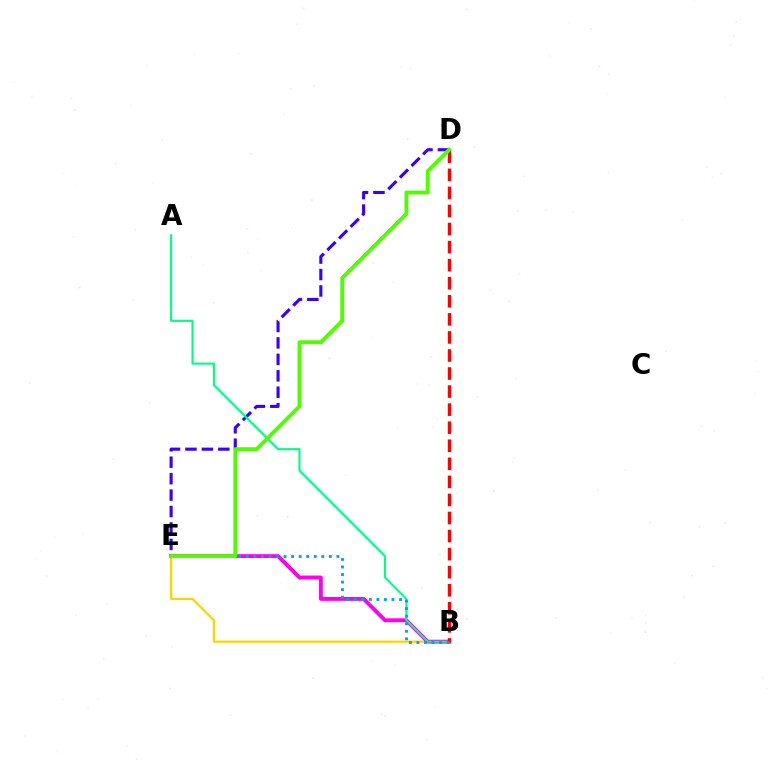{('B', 'E'): [{'color': '#ffd500', 'line_style': 'solid', 'thickness': 1.62}, {'color': '#ff00ed', 'line_style': 'solid', 'thickness': 2.8}, {'color': '#009eff', 'line_style': 'dotted', 'thickness': 2.05}], ('D', 'E'): [{'color': '#3700ff', 'line_style': 'dashed', 'thickness': 2.23}, {'color': '#4fff00', 'line_style': 'solid', 'thickness': 2.78}], ('A', 'B'): [{'color': '#00ff86', 'line_style': 'solid', 'thickness': 1.52}], ('B', 'D'): [{'color': '#ff0000', 'line_style': 'dashed', 'thickness': 2.45}]}